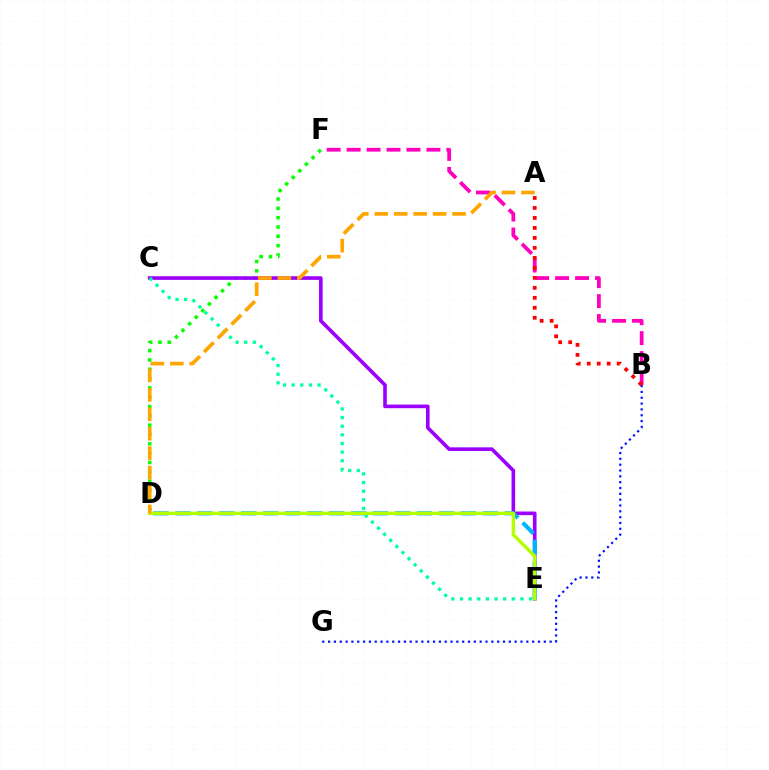{('D', 'F'): [{'color': '#08ff00', 'line_style': 'dotted', 'thickness': 2.53}], ('B', 'G'): [{'color': '#0010ff', 'line_style': 'dotted', 'thickness': 1.58}], ('C', 'E'): [{'color': '#9b00ff', 'line_style': 'solid', 'thickness': 2.61}, {'color': '#00ff9d', 'line_style': 'dotted', 'thickness': 2.35}], ('D', 'E'): [{'color': '#00b5ff', 'line_style': 'dashed', 'thickness': 2.98}, {'color': '#b3ff00', 'line_style': 'solid', 'thickness': 2.45}], ('B', 'F'): [{'color': '#ff00bd', 'line_style': 'dashed', 'thickness': 2.71}], ('A', 'B'): [{'color': '#ff0000', 'line_style': 'dotted', 'thickness': 2.71}], ('A', 'D'): [{'color': '#ffa500', 'line_style': 'dashed', 'thickness': 2.64}]}